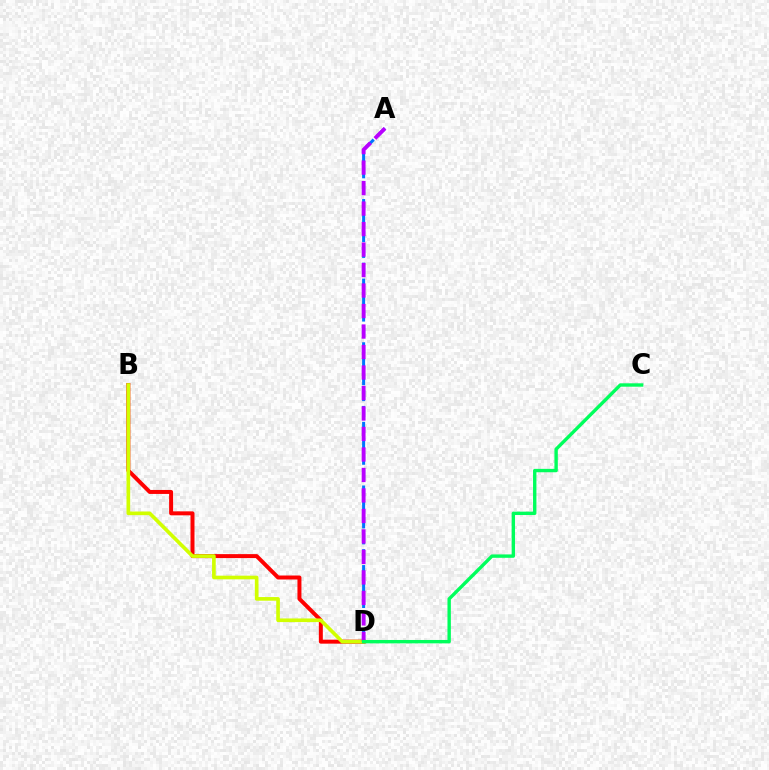{('B', 'D'): [{'color': '#ff0000', 'line_style': 'solid', 'thickness': 2.87}, {'color': '#d1ff00', 'line_style': 'solid', 'thickness': 2.63}], ('A', 'D'): [{'color': '#0074ff', 'line_style': 'dashed', 'thickness': 2.16}, {'color': '#b900ff', 'line_style': 'dashed', 'thickness': 2.78}], ('C', 'D'): [{'color': '#00ff5c', 'line_style': 'solid', 'thickness': 2.44}]}